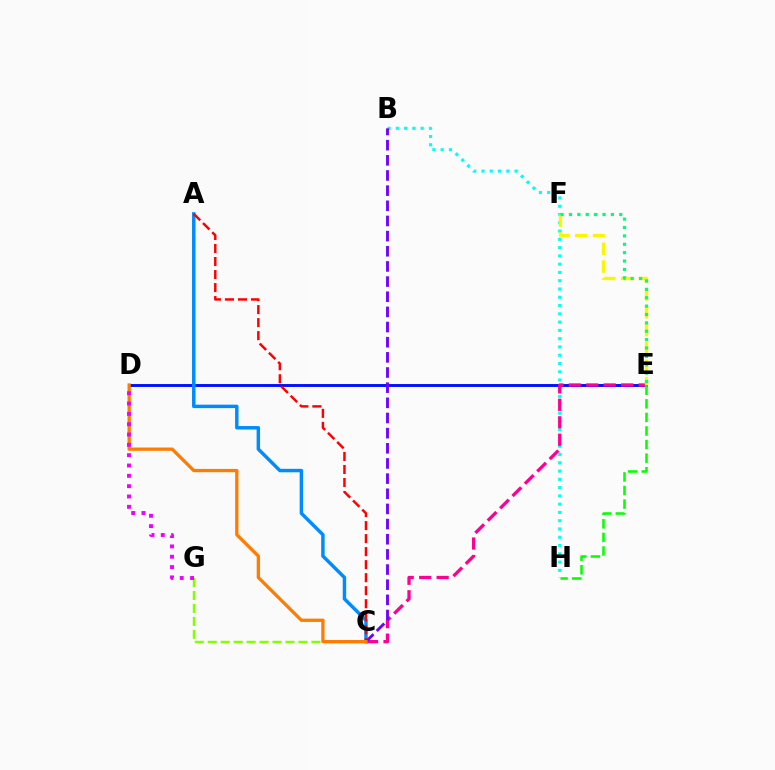{('B', 'H'): [{'color': '#00fff6', 'line_style': 'dotted', 'thickness': 2.25}], ('D', 'E'): [{'color': '#0010ff', 'line_style': 'solid', 'thickness': 2.09}], ('A', 'C'): [{'color': '#008cff', 'line_style': 'solid', 'thickness': 2.49}, {'color': '#ff0000', 'line_style': 'dashed', 'thickness': 1.77}], ('C', 'E'): [{'color': '#ff0094', 'line_style': 'dashed', 'thickness': 2.37}], ('C', 'G'): [{'color': '#84ff00', 'line_style': 'dashed', 'thickness': 1.76}], ('E', 'F'): [{'color': '#fcf500', 'line_style': 'dashed', 'thickness': 2.41}, {'color': '#00ff74', 'line_style': 'dotted', 'thickness': 2.28}], ('E', 'H'): [{'color': '#08ff00', 'line_style': 'dashed', 'thickness': 1.85}], ('B', 'C'): [{'color': '#7200ff', 'line_style': 'dashed', 'thickness': 2.06}], ('C', 'D'): [{'color': '#ff7c00', 'line_style': 'solid', 'thickness': 2.36}], ('D', 'G'): [{'color': '#ee00ff', 'line_style': 'dotted', 'thickness': 2.81}]}